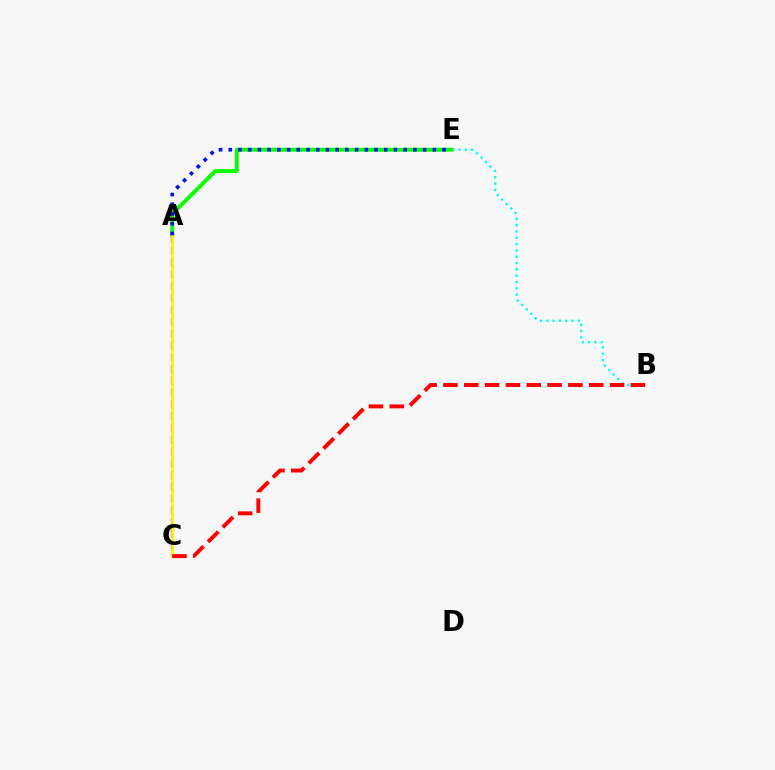{('A', 'E'): [{'color': '#08ff00', 'line_style': 'solid', 'thickness': 2.82}, {'color': '#0010ff', 'line_style': 'dotted', 'thickness': 2.64}], ('A', 'C'): [{'color': '#ee00ff', 'line_style': 'dashed', 'thickness': 1.6}, {'color': '#fcf500', 'line_style': 'solid', 'thickness': 1.95}], ('B', 'E'): [{'color': '#00fff6', 'line_style': 'dotted', 'thickness': 1.72}], ('B', 'C'): [{'color': '#ff0000', 'line_style': 'dashed', 'thickness': 2.83}]}